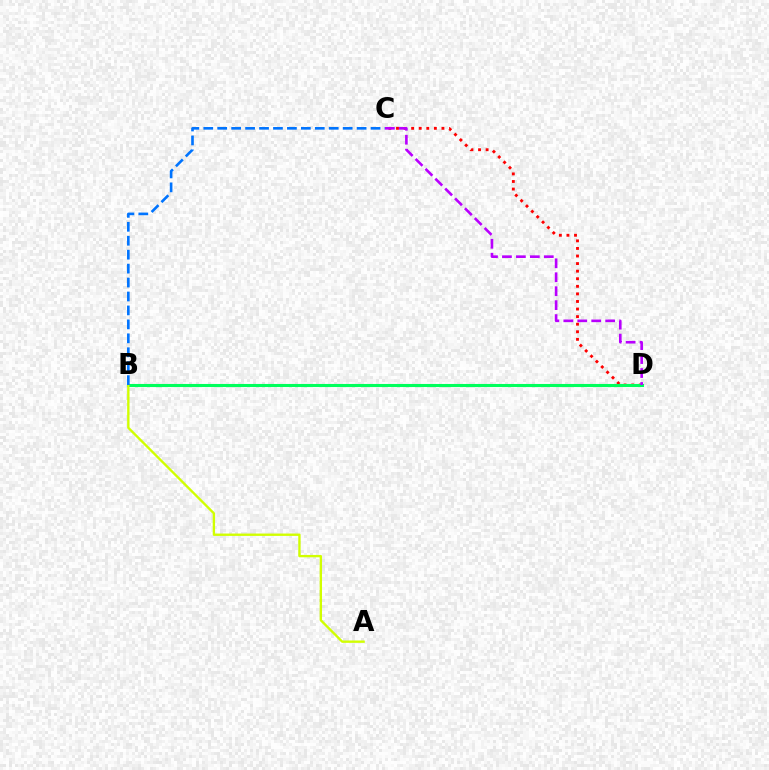{('C', 'D'): [{'color': '#ff0000', 'line_style': 'dotted', 'thickness': 2.06}, {'color': '#b900ff', 'line_style': 'dashed', 'thickness': 1.89}], ('B', 'D'): [{'color': '#00ff5c', 'line_style': 'solid', 'thickness': 2.22}], ('A', 'B'): [{'color': '#d1ff00', 'line_style': 'solid', 'thickness': 1.7}], ('B', 'C'): [{'color': '#0074ff', 'line_style': 'dashed', 'thickness': 1.89}]}